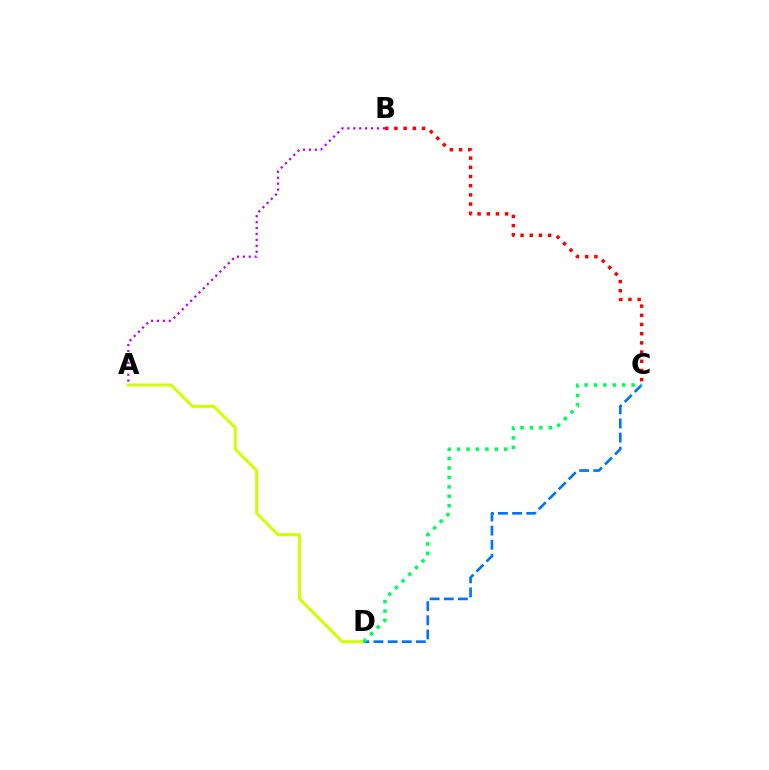{('A', 'B'): [{'color': '#b900ff', 'line_style': 'dotted', 'thickness': 1.61}], ('B', 'C'): [{'color': '#ff0000', 'line_style': 'dotted', 'thickness': 2.5}], ('A', 'D'): [{'color': '#d1ff00', 'line_style': 'solid', 'thickness': 2.16}], ('C', 'D'): [{'color': '#0074ff', 'line_style': 'dashed', 'thickness': 1.92}, {'color': '#00ff5c', 'line_style': 'dotted', 'thickness': 2.56}]}